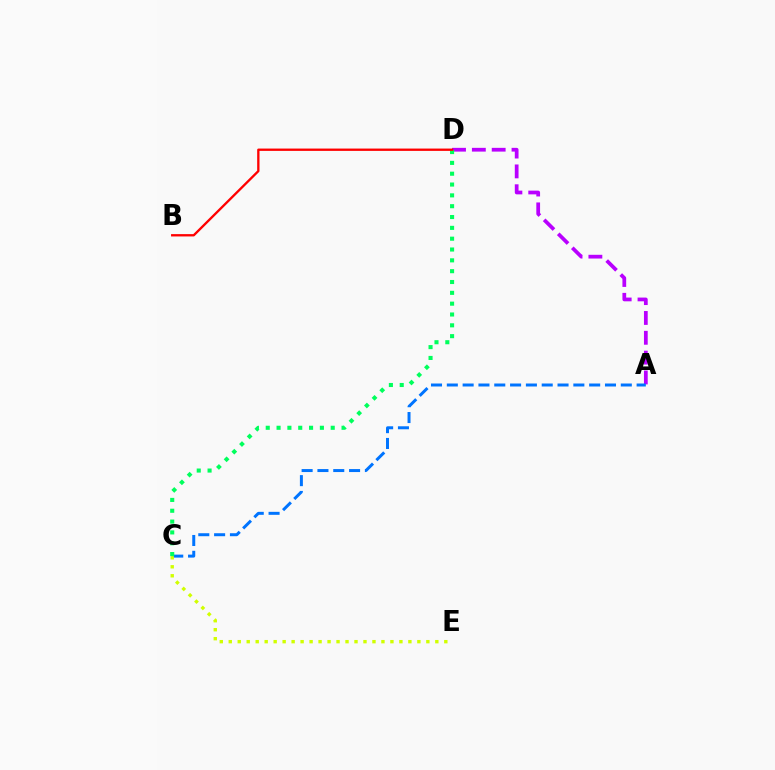{('A', 'D'): [{'color': '#b900ff', 'line_style': 'dashed', 'thickness': 2.69}], ('A', 'C'): [{'color': '#0074ff', 'line_style': 'dashed', 'thickness': 2.15}], ('C', 'E'): [{'color': '#d1ff00', 'line_style': 'dotted', 'thickness': 2.44}], ('C', 'D'): [{'color': '#00ff5c', 'line_style': 'dotted', 'thickness': 2.94}], ('B', 'D'): [{'color': '#ff0000', 'line_style': 'solid', 'thickness': 1.67}]}